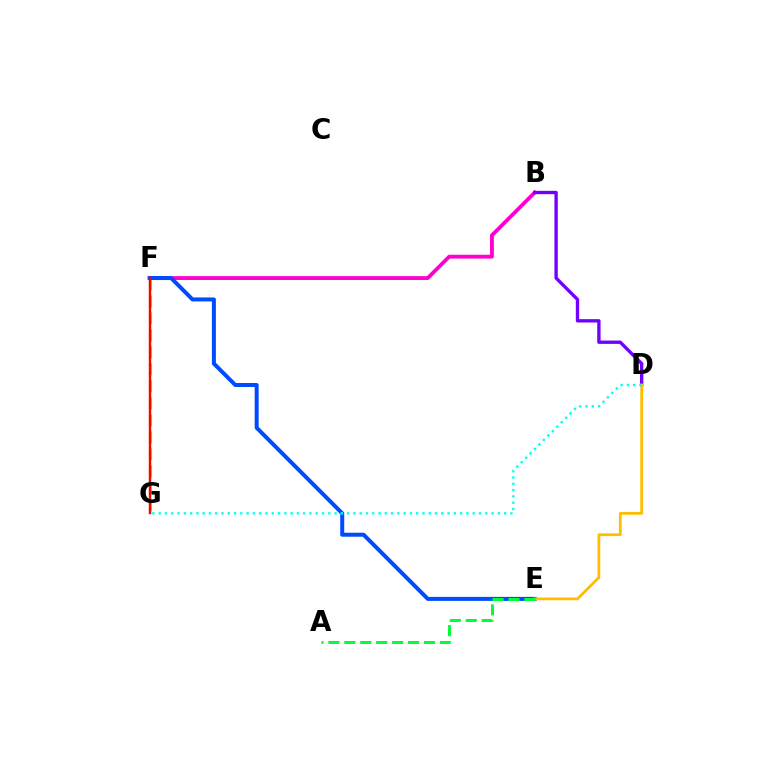{('B', 'F'): [{'color': '#ff00cf', 'line_style': 'solid', 'thickness': 2.76}], ('B', 'D'): [{'color': '#7200ff', 'line_style': 'solid', 'thickness': 2.42}], ('F', 'G'): [{'color': '#84ff00', 'line_style': 'dashed', 'thickness': 2.31}, {'color': '#ff0000', 'line_style': 'solid', 'thickness': 1.76}], ('E', 'F'): [{'color': '#004bff', 'line_style': 'solid', 'thickness': 2.88}], ('D', 'E'): [{'color': '#ffbd00', 'line_style': 'solid', 'thickness': 1.99}], ('D', 'G'): [{'color': '#00fff6', 'line_style': 'dotted', 'thickness': 1.71}], ('A', 'E'): [{'color': '#00ff39', 'line_style': 'dashed', 'thickness': 2.16}]}